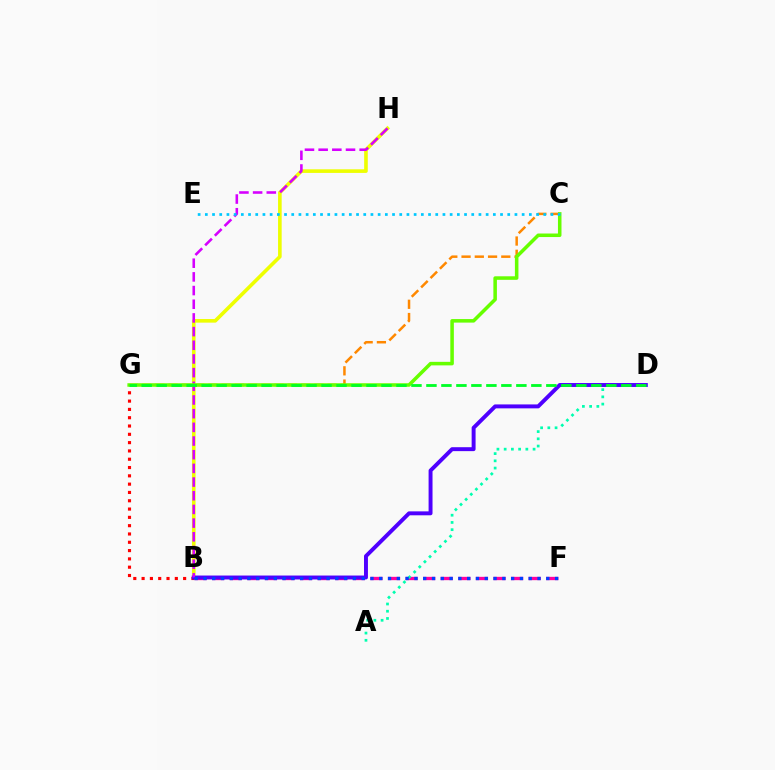{('B', 'H'): [{'color': '#eeff00', 'line_style': 'solid', 'thickness': 2.6}, {'color': '#d600ff', 'line_style': 'dashed', 'thickness': 1.86}], ('C', 'G'): [{'color': '#ff8800', 'line_style': 'dashed', 'thickness': 1.8}, {'color': '#66ff00', 'line_style': 'solid', 'thickness': 2.55}], ('B', 'F'): [{'color': '#ff00a0', 'line_style': 'dashed', 'thickness': 2.39}, {'color': '#003fff', 'line_style': 'dotted', 'thickness': 2.39}], ('B', 'G'): [{'color': '#ff0000', 'line_style': 'dotted', 'thickness': 2.26}], ('A', 'D'): [{'color': '#00ffaf', 'line_style': 'dotted', 'thickness': 1.96}], ('B', 'D'): [{'color': '#4f00ff', 'line_style': 'solid', 'thickness': 2.83}], ('C', 'E'): [{'color': '#00c7ff', 'line_style': 'dotted', 'thickness': 1.96}], ('D', 'G'): [{'color': '#00ff27', 'line_style': 'dashed', 'thickness': 2.04}]}